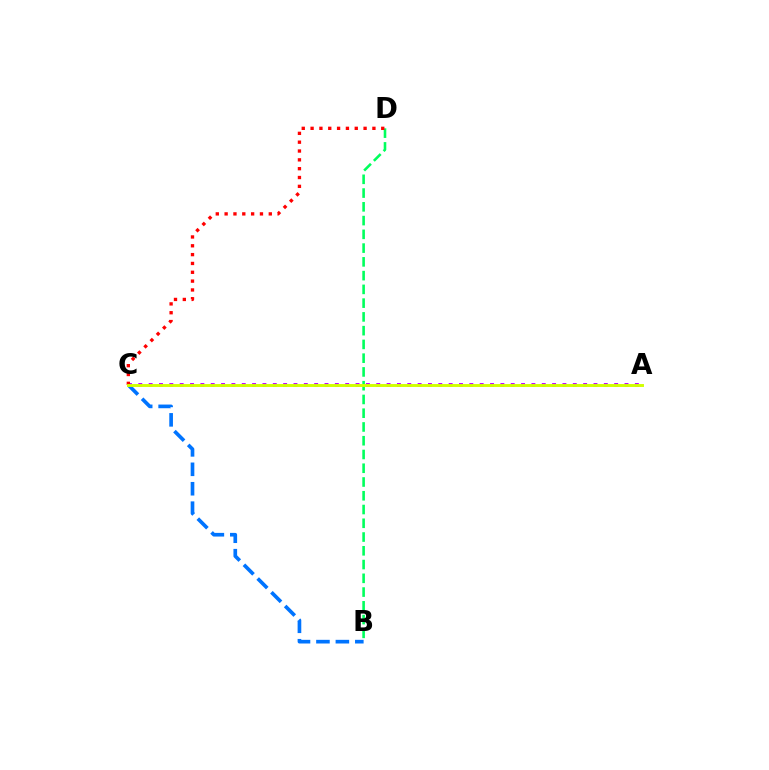{('A', 'C'): [{'color': '#b900ff', 'line_style': 'dotted', 'thickness': 2.81}, {'color': '#d1ff00', 'line_style': 'solid', 'thickness': 2.1}], ('B', 'C'): [{'color': '#0074ff', 'line_style': 'dashed', 'thickness': 2.64}], ('B', 'D'): [{'color': '#00ff5c', 'line_style': 'dashed', 'thickness': 1.87}], ('C', 'D'): [{'color': '#ff0000', 'line_style': 'dotted', 'thickness': 2.4}]}